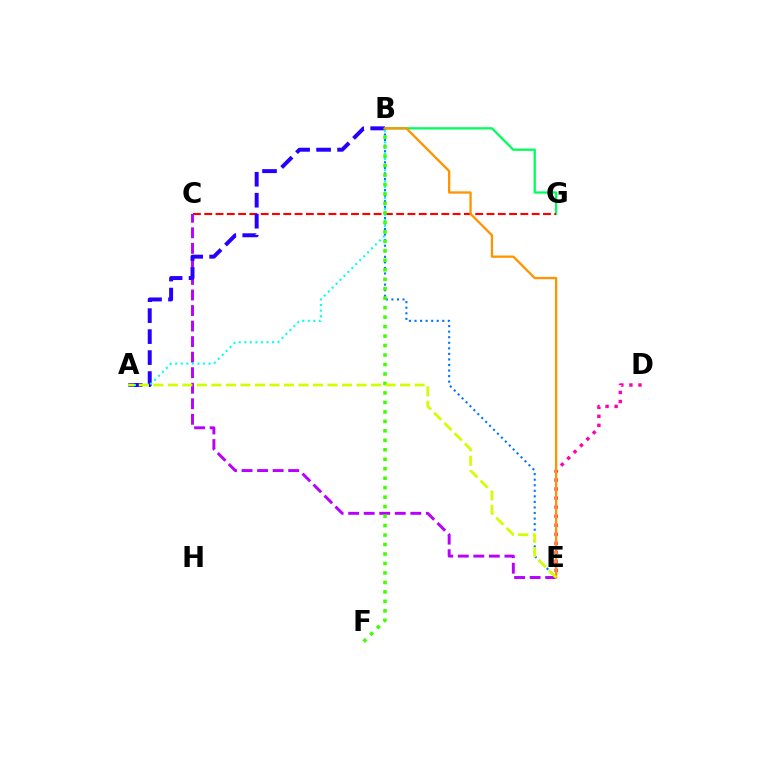{('B', 'G'): [{'color': '#00ff5c', 'line_style': 'solid', 'thickness': 1.66}], ('C', 'G'): [{'color': '#ff0000', 'line_style': 'dashed', 'thickness': 1.53}], ('C', 'E'): [{'color': '#b900ff', 'line_style': 'dashed', 'thickness': 2.11}], ('B', 'E'): [{'color': '#0074ff', 'line_style': 'dotted', 'thickness': 1.51}, {'color': '#ff9400', 'line_style': 'solid', 'thickness': 1.67}], ('D', 'E'): [{'color': '#ff00ac', 'line_style': 'dotted', 'thickness': 2.46}], ('A', 'B'): [{'color': '#2500ff', 'line_style': 'dashed', 'thickness': 2.85}, {'color': '#00fff6', 'line_style': 'dotted', 'thickness': 1.51}], ('B', 'F'): [{'color': '#3dff00', 'line_style': 'dotted', 'thickness': 2.57}], ('A', 'E'): [{'color': '#d1ff00', 'line_style': 'dashed', 'thickness': 1.97}]}